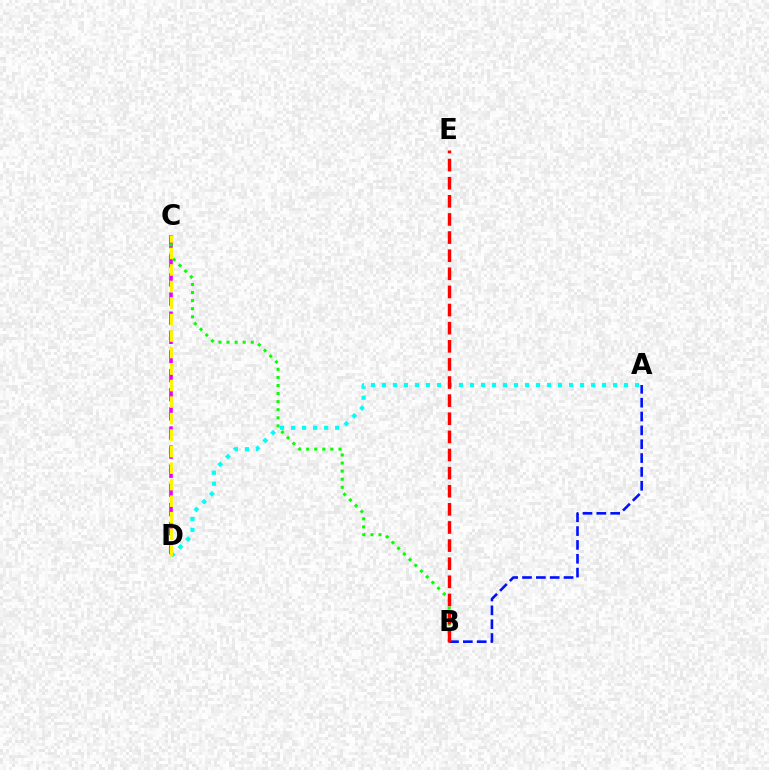{('C', 'D'): [{'color': '#ee00ff', 'line_style': 'dashed', 'thickness': 2.6}, {'color': '#fcf500', 'line_style': 'dashed', 'thickness': 2.24}], ('B', 'C'): [{'color': '#08ff00', 'line_style': 'dotted', 'thickness': 2.19}], ('A', 'D'): [{'color': '#00fff6', 'line_style': 'dotted', 'thickness': 2.99}], ('A', 'B'): [{'color': '#0010ff', 'line_style': 'dashed', 'thickness': 1.88}], ('B', 'E'): [{'color': '#ff0000', 'line_style': 'dashed', 'thickness': 2.46}]}